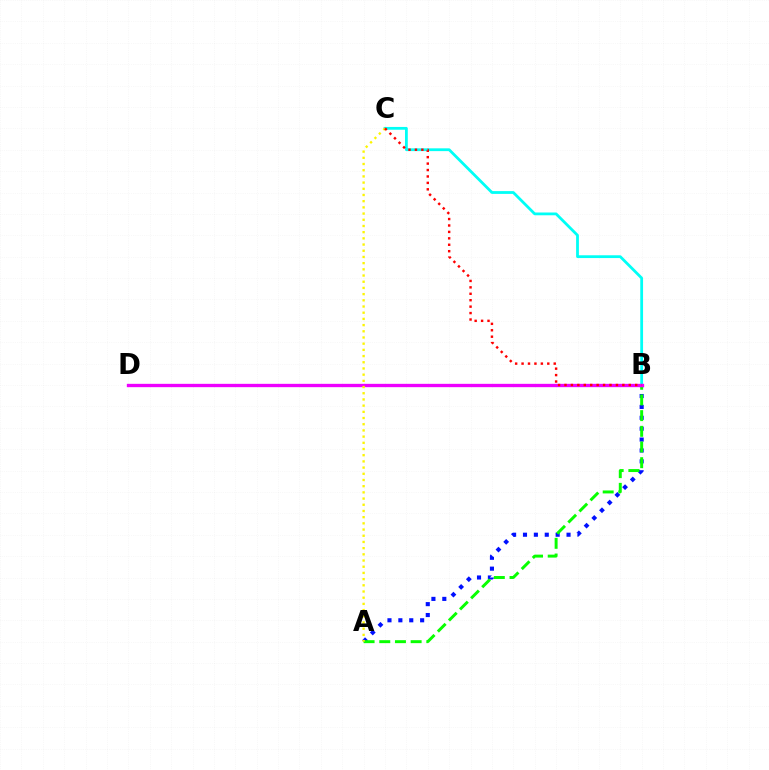{('B', 'C'): [{'color': '#00fff6', 'line_style': 'solid', 'thickness': 2.01}, {'color': '#ff0000', 'line_style': 'dotted', 'thickness': 1.75}], ('A', 'B'): [{'color': '#0010ff', 'line_style': 'dotted', 'thickness': 2.96}, {'color': '#08ff00', 'line_style': 'dashed', 'thickness': 2.13}], ('B', 'D'): [{'color': '#ee00ff', 'line_style': 'solid', 'thickness': 2.4}], ('A', 'C'): [{'color': '#fcf500', 'line_style': 'dotted', 'thickness': 1.68}]}